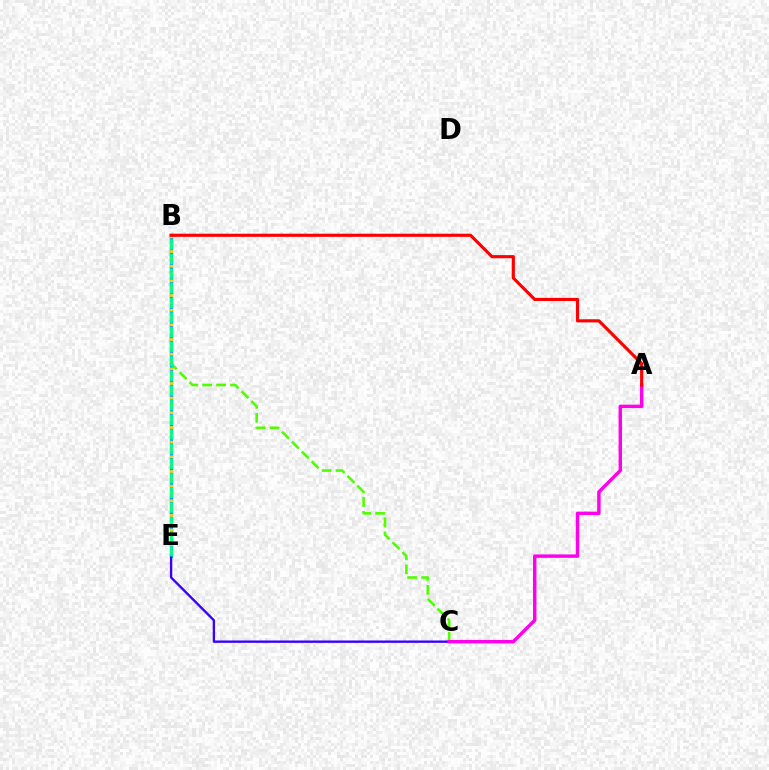{('B', 'C'): [{'color': '#4fff00', 'line_style': 'dashed', 'thickness': 1.9}], ('B', 'E'): [{'color': '#009eff', 'line_style': 'solid', 'thickness': 2.42}, {'color': '#ffd500', 'line_style': 'dotted', 'thickness': 1.99}, {'color': '#00ff86', 'line_style': 'dashed', 'thickness': 1.99}], ('C', 'E'): [{'color': '#3700ff', 'line_style': 'solid', 'thickness': 1.69}], ('A', 'C'): [{'color': '#ff00ed', 'line_style': 'solid', 'thickness': 2.47}], ('A', 'B'): [{'color': '#ff0000', 'line_style': 'solid', 'thickness': 2.26}]}